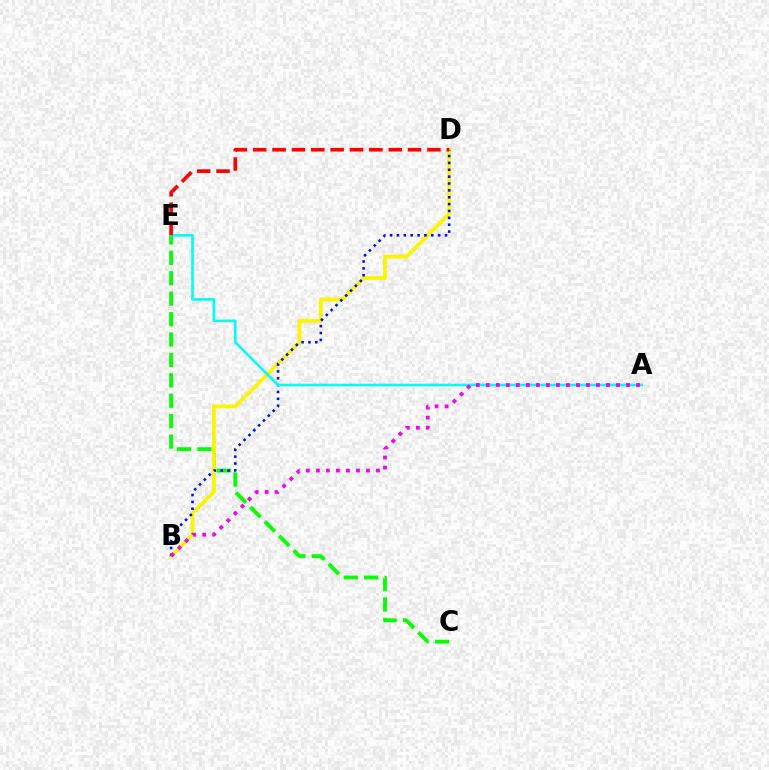{('C', 'E'): [{'color': '#08ff00', 'line_style': 'dashed', 'thickness': 2.77}], ('B', 'D'): [{'color': '#fcf500', 'line_style': 'solid', 'thickness': 2.74}, {'color': '#0010ff', 'line_style': 'dotted', 'thickness': 1.86}], ('A', 'E'): [{'color': '#00fff6', 'line_style': 'solid', 'thickness': 1.9}], ('D', 'E'): [{'color': '#ff0000', 'line_style': 'dashed', 'thickness': 2.63}], ('A', 'B'): [{'color': '#ee00ff', 'line_style': 'dotted', 'thickness': 2.72}]}